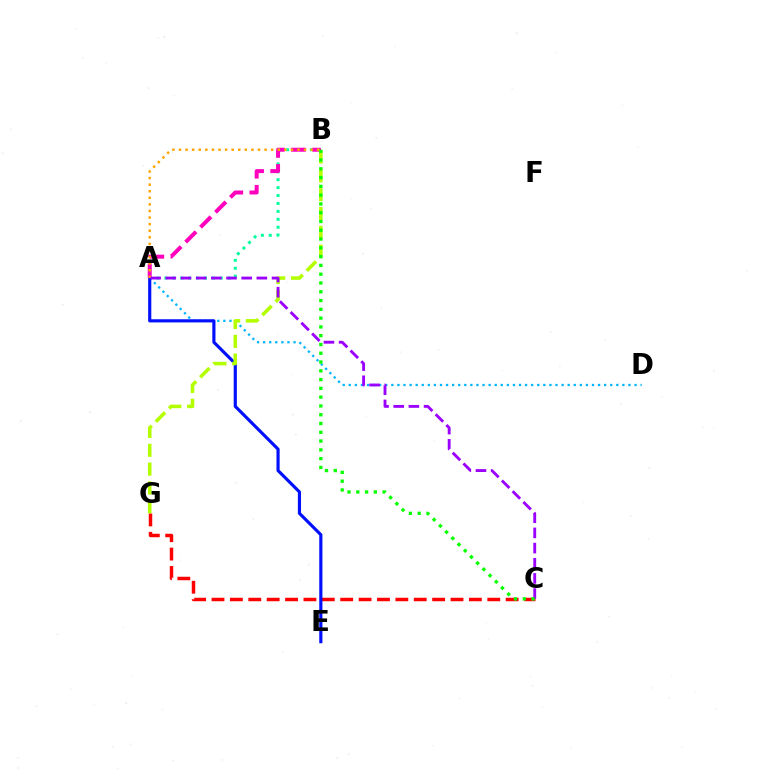{('A', 'B'): [{'color': '#00ff9d', 'line_style': 'dotted', 'thickness': 2.15}, {'color': '#ff00bd', 'line_style': 'dashed', 'thickness': 2.87}, {'color': '#ffa500', 'line_style': 'dotted', 'thickness': 1.79}], ('A', 'D'): [{'color': '#00b5ff', 'line_style': 'dotted', 'thickness': 1.65}], ('C', 'G'): [{'color': '#ff0000', 'line_style': 'dashed', 'thickness': 2.5}], ('A', 'E'): [{'color': '#0010ff', 'line_style': 'solid', 'thickness': 2.27}], ('B', 'G'): [{'color': '#b3ff00', 'line_style': 'dashed', 'thickness': 2.56}], ('A', 'C'): [{'color': '#9b00ff', 'line_style': 'dashed', 'thickness': 2.06}], ('B', 'C'): [{'color': '#08ff00', 'line_style': 'dotted', 'thickness': 2.39}]}